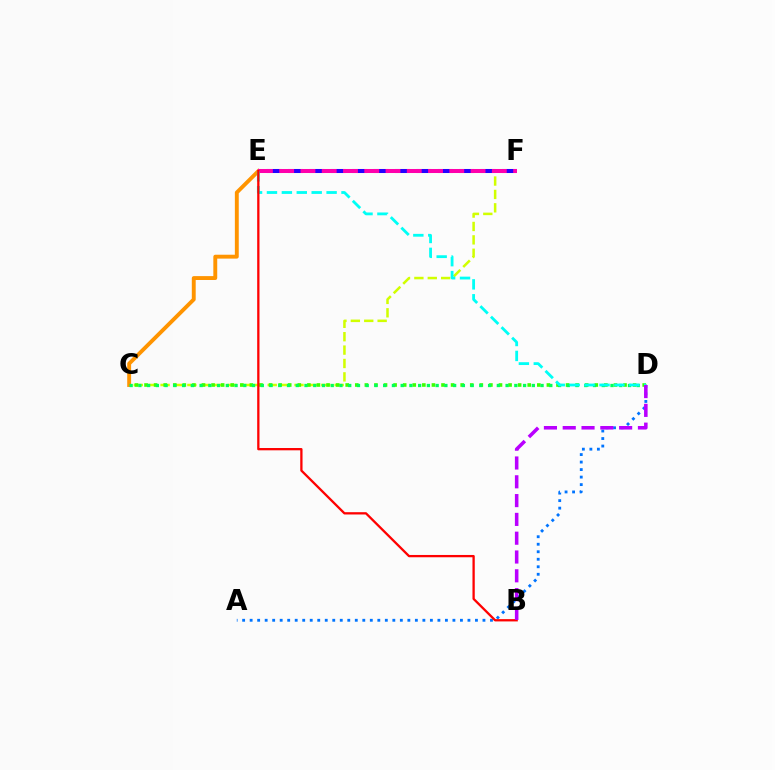{('C', 'F'): [{'color': '#d1ff00', 'line_style': 'dashed', 'thickness': 1.82}], ('E', 'F'): [{'color': '#2500ff', 'line_style': 'dashed', 'thickness': 2.91}, {'color': '#ff00ac', 'line_style': 'dashed', 'thickness': 2.89}], ('C', 'E'): [{'color': '#ff9400', 'line_style': 'solid', 'thickness': 2.8}], ('C', 'D'): [{'color': '#3dff00', 'line_style': 'dotted', 'thickness': 2.6}, {'color': '#00ff5c', 'line_style': 'dotted', 'thickness': 2.38}], ('A', 'D'): [{'color': '#0074ff', 'line_style': 'dotted', 'thickness': 2.04}], ('D', 'E'): [{'color': '#00fff6', 'line_style': 'dashed', 'thickness': 2.03}], ('B', 'E'): [{'color': '#ff0000', 'line_style': 'solid', 'thickness': 1.65}], ('B', 'D'): [{'color': '#b900ff', 'line_style': 'dashed', 'thickness': 2.55}]}